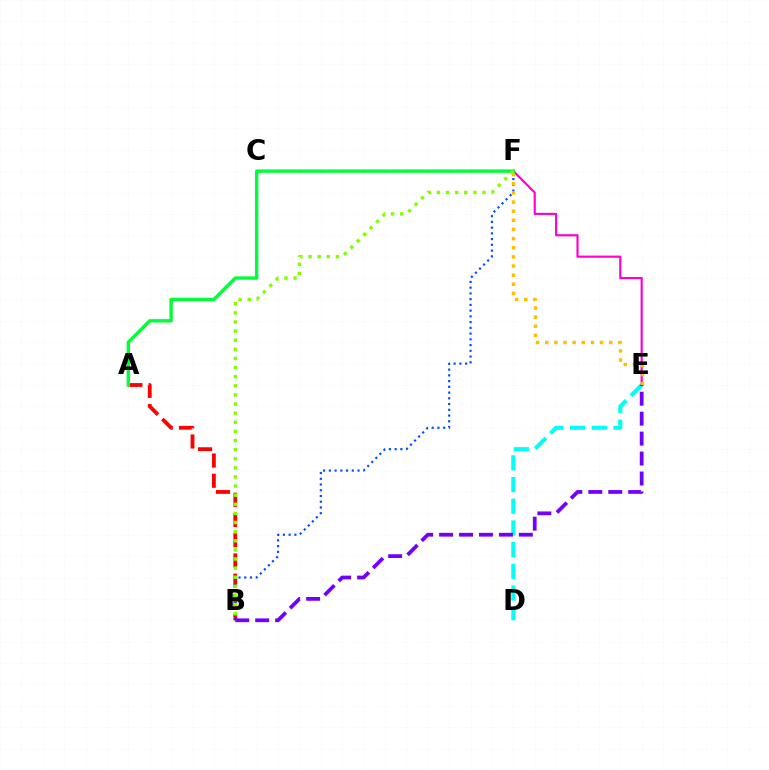{('A', 'B'): [{'color': '#ff0000', 'line_style': 'dashed', 'thickness': 2.75}], ('D', 'E'): [{'color': '#00fff6', 'line_style': 'dashed', 'thickness': 2.95}], ('E', 'F'): [{'color': '#ff00cf', 'line_style': 'solid', 'thickness': 1.56}, {'color': '#ffbd00', 'line_style': 'dotted', 'thickness': 2.48}], ('A', 'F'): [{'color': '#00ff39', 'line_style': 'solid', 'thickness': 2.44}], ('B', 'F'): [{'color': '#004bff', 'line_style': 'dotted', 'thickness': 1.56}, {'color': '#84ff00', 'line_style': 'dotted', 'thickness': 2.48}], ('B', 'E'): [{'color': '#7200ff', 'line_style': 'dashed', 'thickness': 2.71}]}